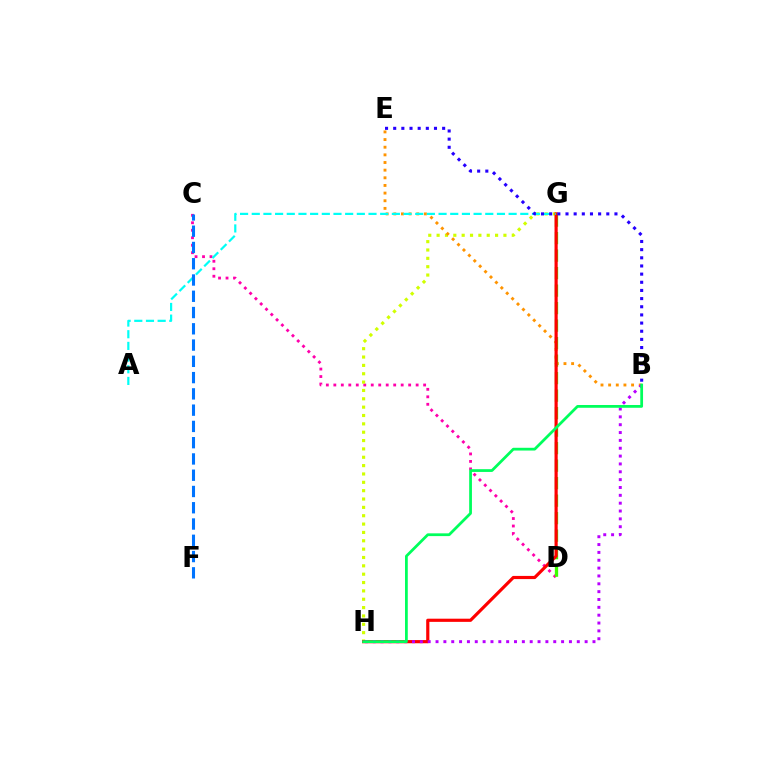{('C', 'D'): [{'color': '#ff00ac', 'line_style': 'dotted', 'thickness': 2.03}], ('G', 'H'): [{'color': '#d1ff00', 'line_style': 'dotted', 'thickness': 2.27}, {'color': '#ff0000', 'line_style': 'solid', 'thickness': 2.28}], ('B', 'E'): [{'color': '#ff9400', 'line_style': 'dotted', 'thickness': 2.08}, {'color': '#2500ff', 'line_style': 'dotted', 'thickness': 2.22}], ('D', 'G'): [{'color': '#3dff00', 'line_style': 'dashed', 'thickness': 2.38}], ('B', 'H'): [{'color': '#b900ff', 'line_style': 'dotted', 'thickness': 2.13}, {'color': '#00ff5c', 'line_style': 'solid', 'thickness': 1.99}], ('A', 'G'): [{'color': '#00fff6', 'line_style': 'dashed', 'thickness': 1.59}], ('C', 'F'): [{'color': '#0074ff', 'line_style': 'dashed', 'thickness': 2.21}]}